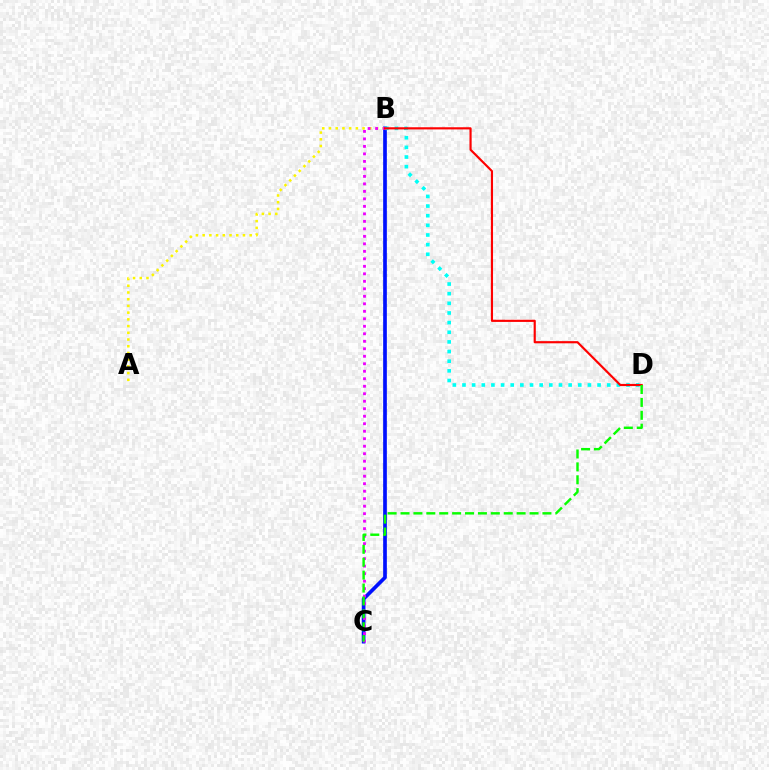{('B', 'C'): [{'color': '#0010ff', 'line_style': 'solid', 'thickness': 2.65}, {'color': '#ee00ff', 'line_style': 'dotted', 'thickness': 2.04}], ('A', 'B'): [{'color': '#fcf500', 'line_style': 'dotted', 'thickness': 1.83}], ('B', 'D'): [{'color': '#00fff6', 'line_style': 'dotted', 'thickness': 2.62}, {'color': '#ff0000', 'line_style': 'solid', 'thickness': 1.56}], ('C', 'D'): [{'color': '#08ff00', 'line_style': 'dashed', 'thickness': 1.75}]}